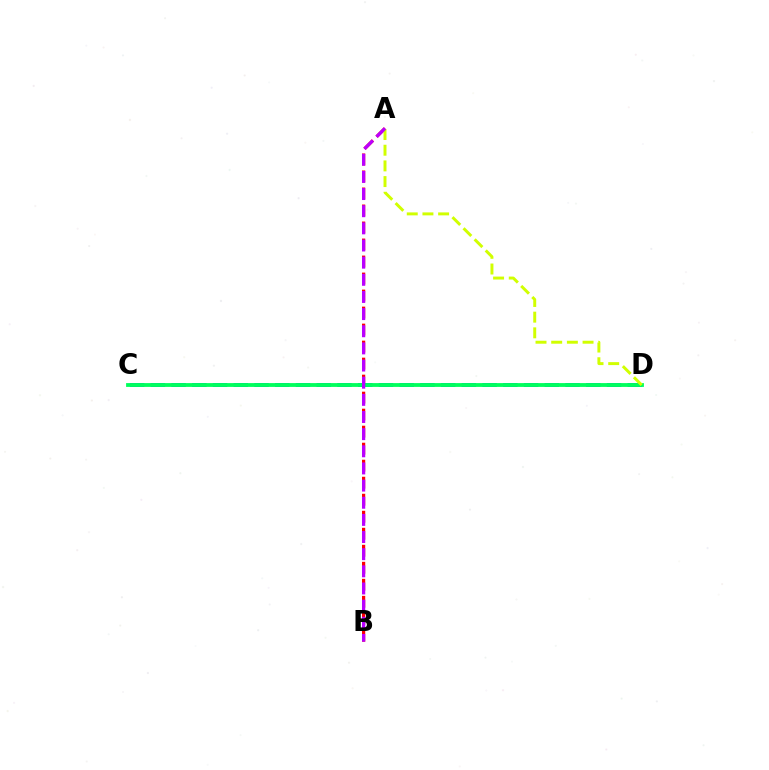{('C', 'D'): [{'color': '#0074ff', 'line_style': 'dashed', 'thickness': 2.82}, {'color': '#00ff5c', 'line_style': 'solid', 'thickness': 2.74}], ('A', 'B'): [{'color': '#ff0000', 'line_style': 'dashed', 'thickness': 2.31}, {'color': '#b900ff', 'line_style': 'dashed', 'thickness': 2.33}], ('A', 'D'): [{'color': '#d1ff00', 'line_style': 'dashed', 'thickness': 2.13}]}